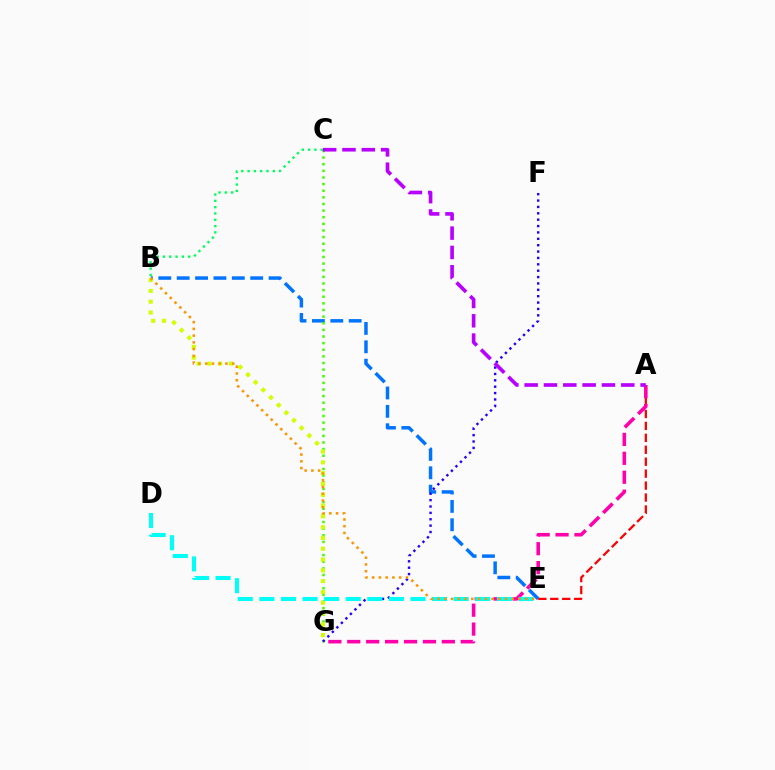{('B', 'E'): [{'color': '#0074ff', 'line_style': 'dashed', 'thickness': 2.5}, {'color': '#ff9400', 'line_style': 'dotted', 'thickness': 1.83}], ('A', 'E'): [{'color': '#ff0000', 'line_style': 'dashed', 'thickness': 1.62}], ('C', 'G'): [{'color': '#3dff00', 'line_style': 'dotted', 'thickness': 1.8}], ('A', 'G'): [{'color': '#ff00ac', 'line_style': 'dashed', 'thickness': 2.57}], ('B', 'G'): [{'color': '#d1ff00', 'line_style': 'dotted', 'thickness': 2.93}], ('F', 'G'): [{'color': '#2500ff', 'line_style': 'dotted', 'thickness': 1.73}], ('D', 'E'): [{'color': '#00fff6', 'line_style': 'dashed', 'thickness': 2.93}], ('B', 'C'): [{'color': '#00ff5c', 'line_style': 'dotted', 'thickness': 1.71}], ('A', 'C'): [{'color': '#b900ff', 'line_style': 'dashed', 'thickness': 2.63}]}